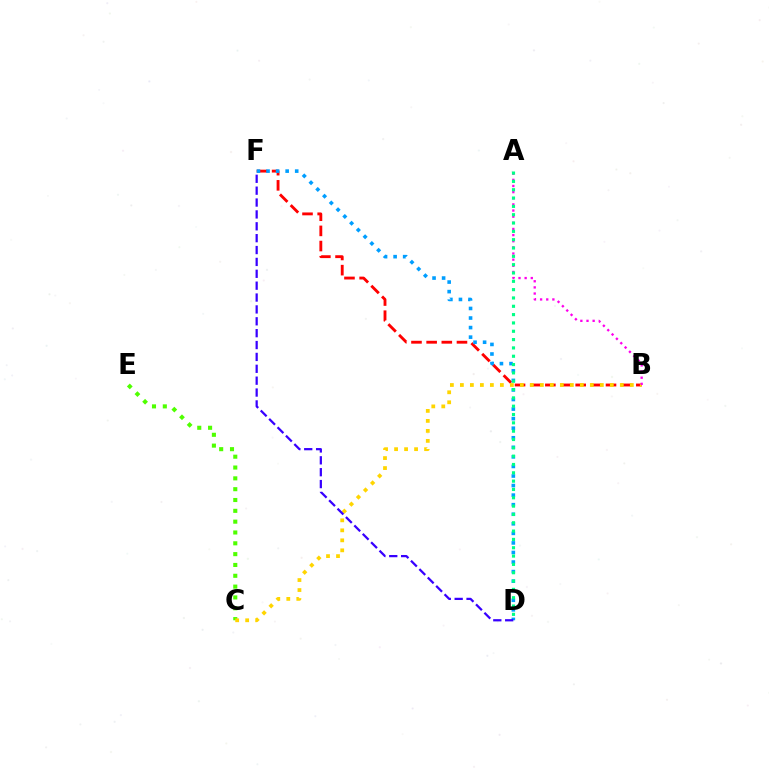{('B', 'F'): [{'color': '#ff0000', 'line_style': 'dashed', 'thickness': 2.06}], ('D', 'F'): [{'color': '#009eff', 'line_style': 'dotted', 'thickness': 2.6}, {'color': '#3700ff', 'line_style': 'dashed', 'thickness': 1.61}], ('C', 'E'): [{'color': '#4fff00', 'line_style': 'dotted', 'thickness': 2.94}], ('B', 'C'): [{'color': '#ffd500', 'line_style': 'dotted', 'thickness': 2.72}], ('A', 'B'): [{'color': '#ff00ed', 'line_style': 'dotted', 'thickness': 1.67}], ('A', 'D'): [{'color': '#00ff86', 'line_style': 'dotted', 'thickness': 2.26}]}